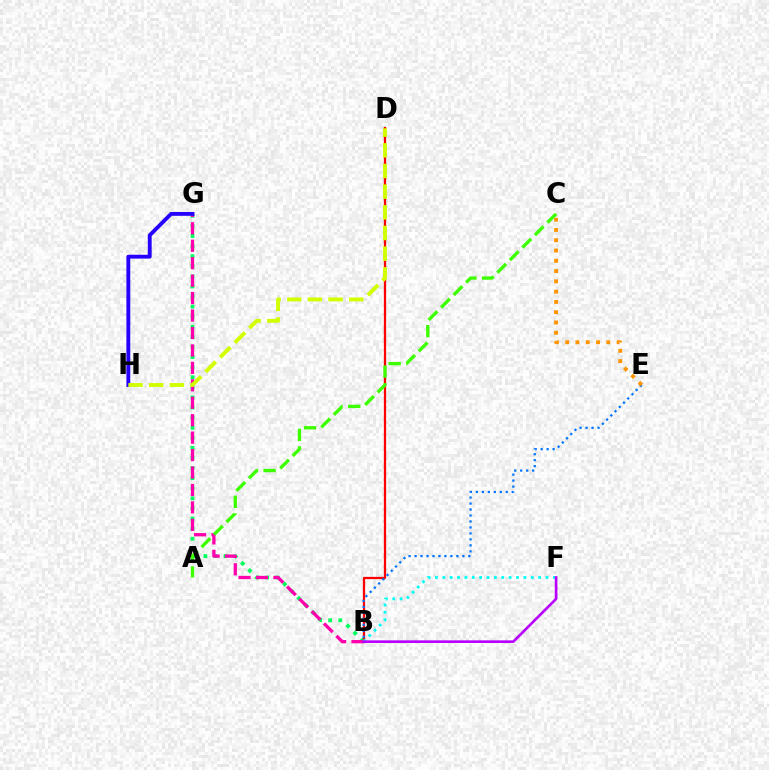{('B', 'G'): [{'color': '#00ff5c', 'line_style': 'dotted', 'thickness': 2.74}, {'color': '#ff00ac', 'line_style': 'dashed', 'thickness': 2.37}], ('B', 'D'): [{'color': '#ff0000', 'line_style': 'solid', 'thickness': 1.63}], ('B', 'E'): [{'color': '#0074ff', 'line_style': 'dotted', 'thickness': 1.62}], ('C', 'E'): [{'color': '#ff9400', 'line_style': 'dotted', 'thickness': 2.79}], ('G', 'H'): [{'color': '#2500ff', 'line_style': 'solid', 'thickness': 2.78}], ('D', 'H'): [{'color': '#d1ff00', 'line_style': 'dashed', 'thickness': 2.81}], ('B', 'F'): [{'color': '#00fff6', 'line_style': 'dotted', 'thickness': 2.0}, {'color': '#b900ff', 'line_style': 'solid', 'thickness': 1.91}], ('A', 'C'): [{'color': '#3dff00', 'line_style': 'dashed', 'thickness': 2.4}]}